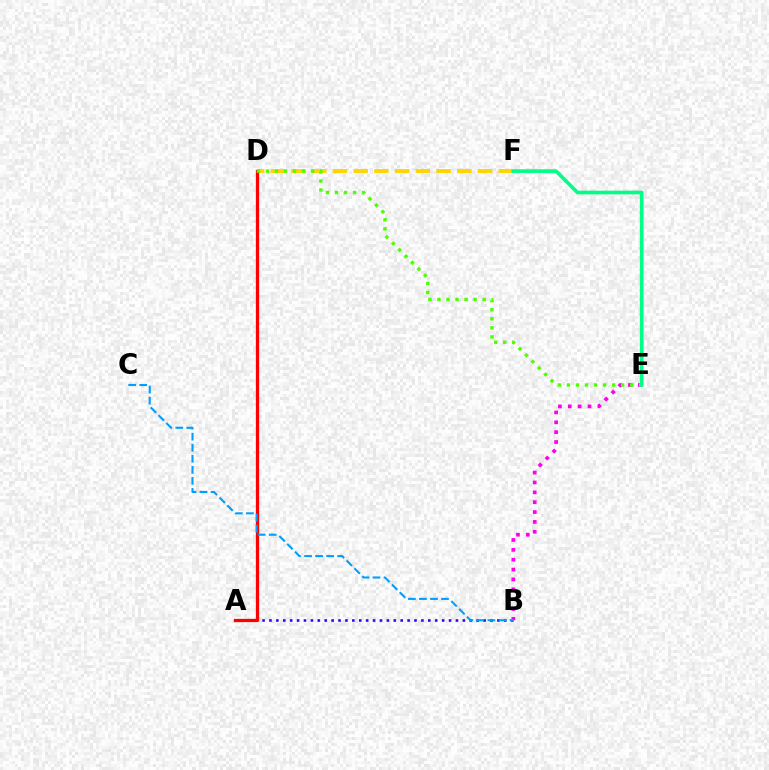{('A', 'B'): [{'color': '#3700ff', 'line_style': 'dotted', 'thickness': 1.88}], ('B', 'E'): [{'color': '#ff00ed', 'line_style': 'dotted', 'thickness': 2.68}], ('D', 'F'): [{'color': '#ffd500', 'line_style': 'dashed', 'thickness': 2.82}], ('A', 'D'): [{'color': '#ff0000', 'line_style': 'solid', 'thickness': 2.35}], ('D', 'E'): [{'color': '#4fff00', 'line_style': 'dotted', 'thickness': 2.46}], ('B', 'C'): [{'color': '#009eff', 'line_style': 'dashed', 'thickness': 1.5}], ('E', 'F'): [{'color': '#00ff86', 'line_style': 'solid', 'thickness': 2.61}]}